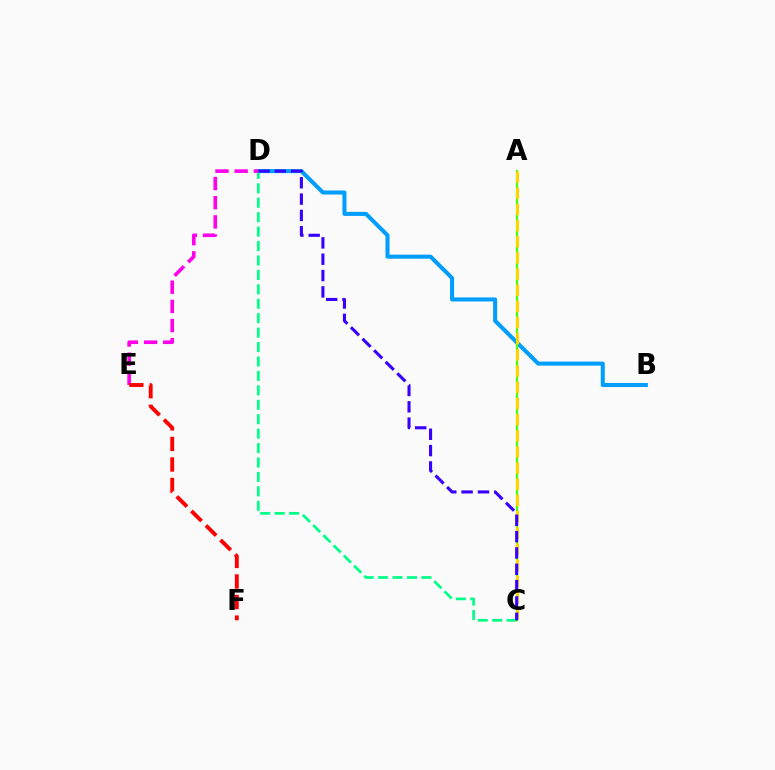{('B', 'D'): [{'color': '#009eff', 'line_style': 'solid', 'thickness': 2.91}], ('C', 'D'): [{'color': '#00ff86', 'line_style': 'dashed', 'thickness': 1.96}, {'color': '#3700ff', 'line_style': 'dashed', 'thickness': 2.22}], ('A', 'C'): [{'color': '#4fff00', 'line_style': 'solid', 'thickness': 1.59}, {'color': '#ffd500', 'line_style': 'dashed', 'thickness': 2.2}], ('D', 'E'): [{'color': '#ff00ed', 'line_style': 'dashed', 'thickness': 2.6}], ('E', 'F'): [{'color': '#ff0000', 'line_style': 'dashed', 'thickness': 2.79}]}